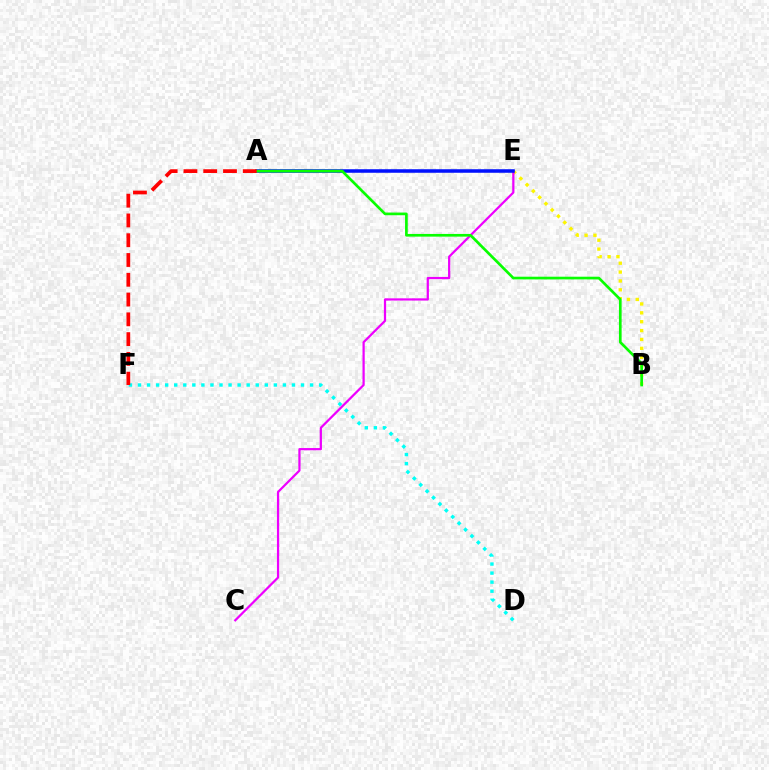{('B', 'E'): [{'color': '#fcf500', 'line_style': 'dotted', 'thickness': 2.41}], ('D', 'F'): [{'color': '#00fff6', 'line_style': 'dotted', 'thickness': 2.46}], ('C', 'E'): [{'color': '#ee00ff', 'line_style': 'solid', 'thickness': 1.61}], ('A', 'E'): [{'color': '#0010ff', 'line_style': 'solid', 'thickness': 2.54}], ('A', 'B'): [{'color': '#08ff00', 'line_style': 'solid', 'thickness': 1.93}], ('A', 'F'): [{'color': '#ff0000', 'line_style': 'dashed', 'thickness': 2.69}]}